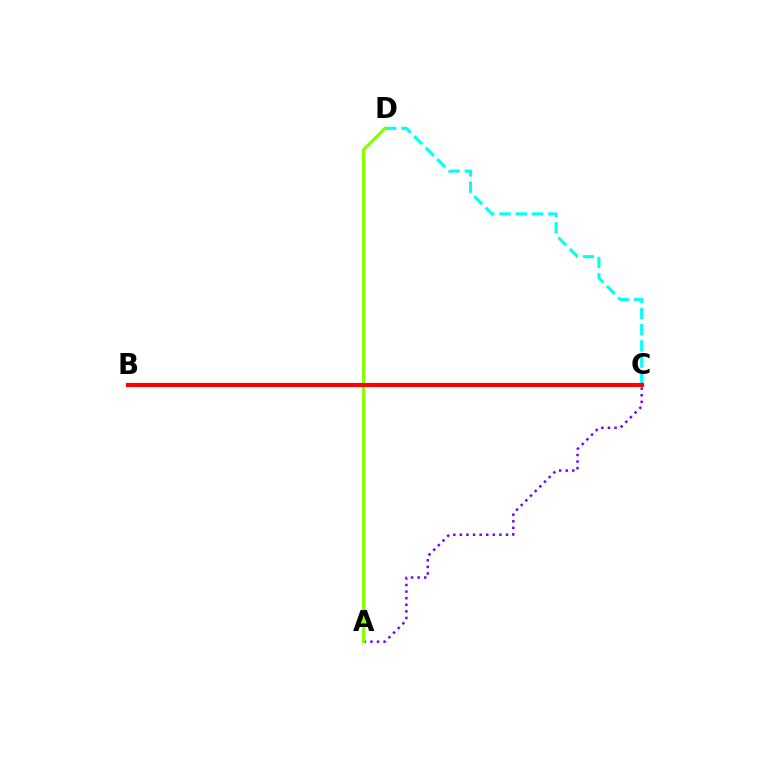{('A', 'C'): [{'color': '#7200ff', 'line_style': 'dotted', 'thickness': 1.79}], ('C', 'D'): [{'color': '#00fff6', 'line_style': 'dashed', 'thickness': 2.21}], ('A', 'D'): [{'color': '#84ff00', 'line_style': 'solid', 'thickness': 2.28}], ('B', 'C'): [{'color': '#ff0000', 'line_style': 'solid', 'thickness': 3.0}]}